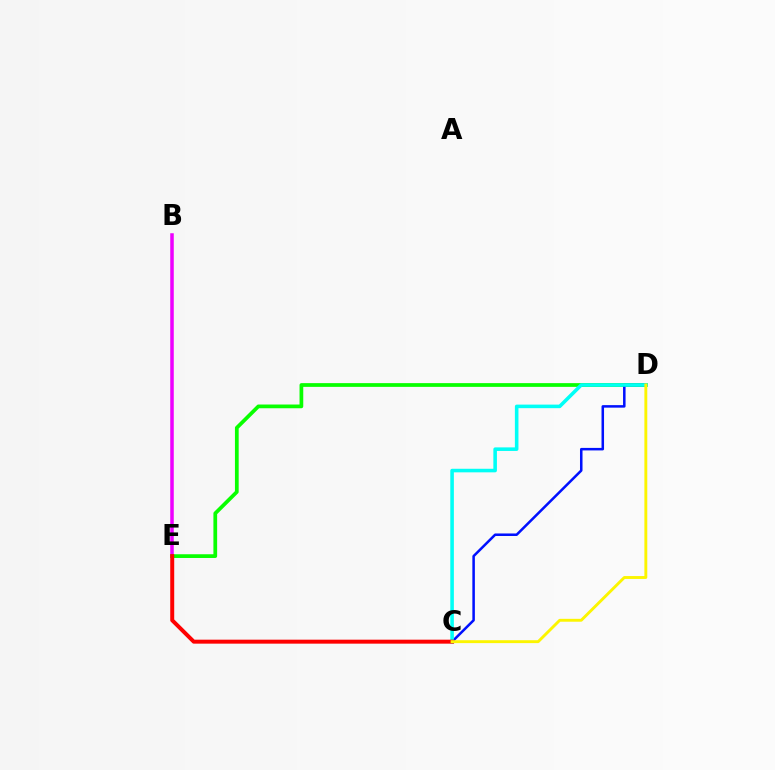{('B', 'E'): [{'color': '#ee00ff', 'line_style': 'solid', 'thickness': 2.54}], ('D', 'E'): [{'color': '#08ff00', 'line_style': 'solid', 'thickness': 2.69}], ('C', 'D'): [{'color': '#0010ff', 'line_style': 'solid', 'thickness': 1.82}, {'color': '#00fff6', 'line_style': 'solid', 'thickness': 2.57}, {'color': '#fcf500', 'line_style': 'solid', 'thickness': 2.08}], ('C', 'E'): [{'color': '#ff0000', 'line_style': 'solid', 'thickness': 2.86}]}